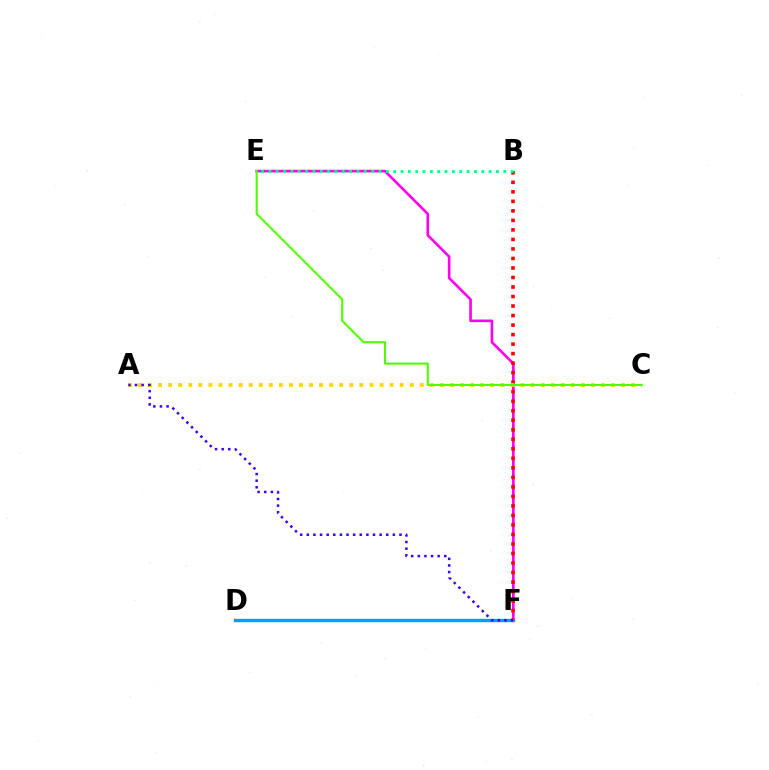{('E', 'F'): [{'color': '#ff00ed', 'line_style': 'solid', 'thickness': 1.89}], ('B', 'F'): [{'color': '#ff0000', 'line_style': 'dotted', 'thickness': 2.59}], ('D', 'F'): [{'color': '#009eff', 'line_style': 'solid', 'thickness': 2.45}], ('A', 'C'): [{'color': '#ffd500', 'line_style': 'dotted', 'thickness': 2.73}], ('C', 'E'): [{'color': '#4fff00', 'line_style': 'solid', 'thickness': 1.5}], ('A', 'F'): [{'color': '#3700ff', 'line_style': 'dotted', 'thickness': 1.8}], ('B', 'E'): [{'color': '#00ff86', 'line_style': 'dotted', 'thickness': 1.99}]}